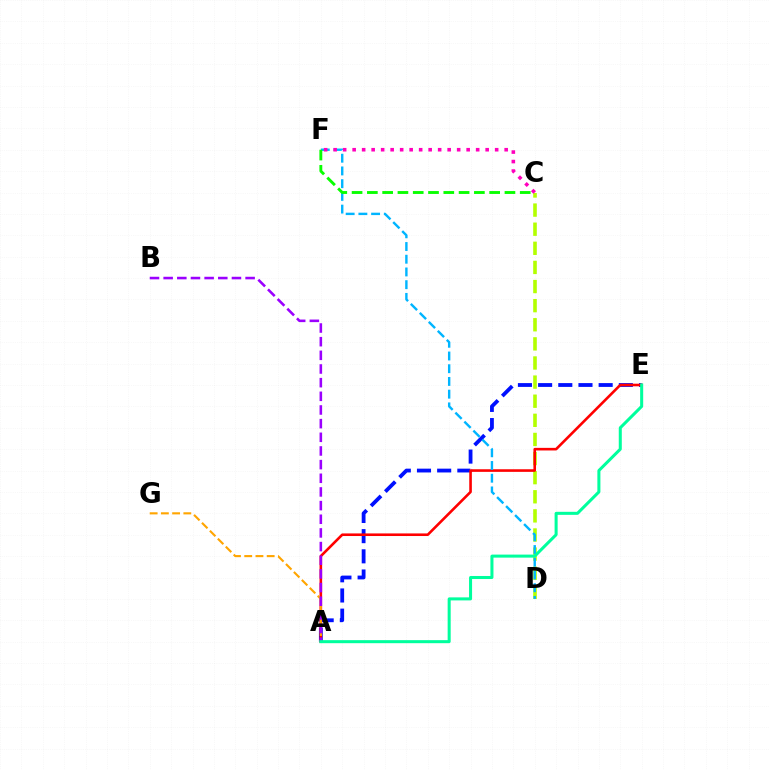{('C', 'D'): [{'color': '#b3ff00', 'line_style': 'dashed', 'thickness': 2.6}], ('A', 'E'): [{'color': '#0010ff', 'line_style': 'dashed', 'thickness': 2.74}, {'color': '#ff0000', 'line_style': 'solid', 'thickness': 1.87}, {'color': '#00ff9d', 'line_style': 'solid', 'thickness': 2.18}], ('A', 'G'): [{'color': '#ffa500', 'line_style': 'dashed', 'thickness': 1.53}], ('D', 'F'): [{'color': '#00b5ff', 'line_style': 'dashed', 'thickness': 1.73}], ('C', 'F'): [{'color': '#ff00bd', 'line_style': 'dotted', 'thickness': 2.58}, {'color': '#08ff00', 'line_style': 'dashed', 'thickness': 2.08}], ('A', 'B'): [{'color': '#9b00ff', 'line_style': 'dashed', 'thickness': 1.86}]}